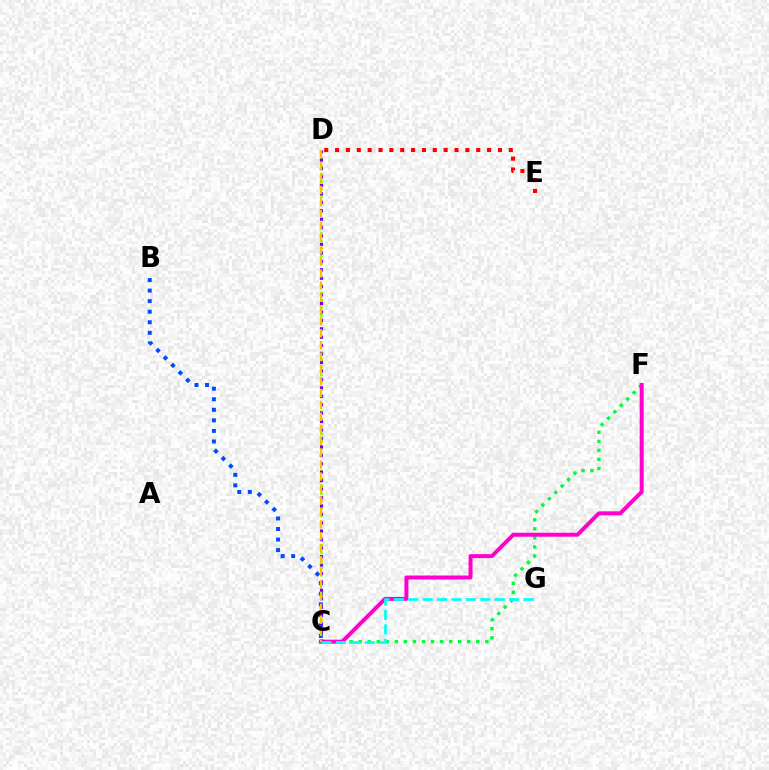{('C', 'F'): [{'color': '#00ff39', 'line_style': 'dotted', 'thickness': 2.46}, {'color': '#ff00cf', 'line_style': 'solid', 'thickness': 2.86}], ('C', 'D'): [{'color': '#84ff00', 'line_style': 'dotted', 'thickness': 2.02}, {'color': '#7200ff', 'line_style': 'dotted', 'thickness': 2.29}, {'color': '#ffbd00', 'line_style': 'dashed', 'thickness': 1.62}], ('B', 'C'): [{'color': '#004bff', 'line_style': 'dotted', 'thickness': 2.87}], ('C', 'G'): [{'color': '#00fff6', 'line_style': 'dashed', 'thickness': 1.96}], ('D', 'E'): [{'color': '#ff0000', 'line_style': 'dotted', 'thickness': 2.95}]}